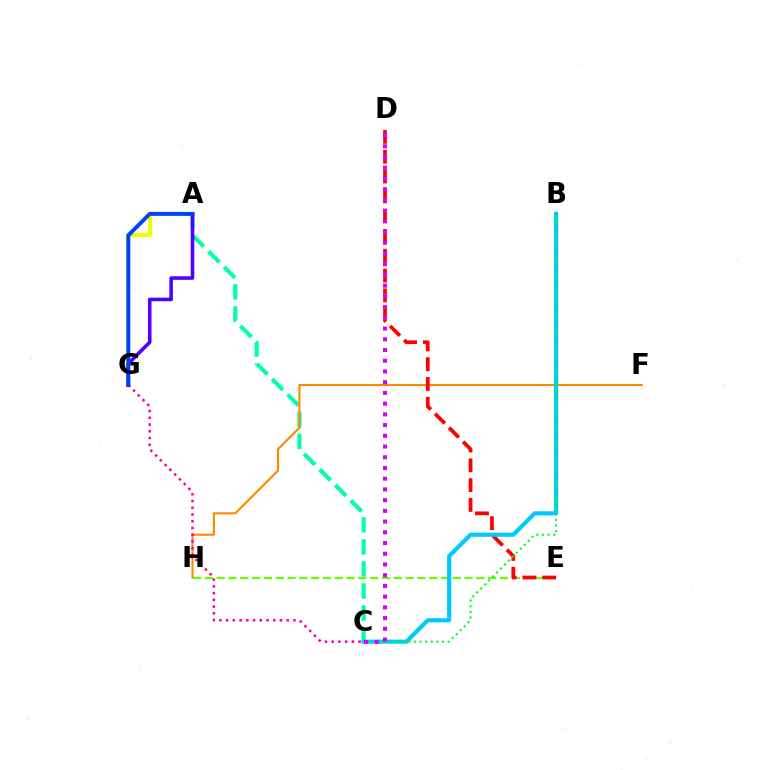{('A', 'C'): [{'color': '#00ffaf', 'line_style': 'dashed', 'thickness': 2.99}], ('E', 'H'): [{'color': '#66ff00', 'line_style': 'dashed', 'thickness': 1.6}], ('A', 'G'): [{'color': '#eeff00', 'line_style': 'solid', 'thickness': 2.96}, {'color': '#4f00ff', 'line_style': 'solid', 'thickness': 2.58}, {'color': '#003fff', 'line_style': 'solid', 'thickness': 2.81}], ('F', 'H'): [{'color': '#ff8800', 'line_style': 'solid', 'thickness': 1.51}], ('D', 'E'): [{'color': '#ff0000', 'line_style': 'dashed', 'thickness': 2.69}], ('B', 'C'): [{'color': '#00c7ff', 'line_style': 'solid', 'thickness': 2.98}, {'color': '#00ff27', 'line_style': 'dotted', 'thickness': 1.52}], ('C', 'G'): [{'color': '#ff00a0', 'line_style': 'dotted', 'thickness': 1.83}], ('C', 'D'): [{'color': '#d600ff', 'line_style': 'dotted', 'thickness': 2.91}]}